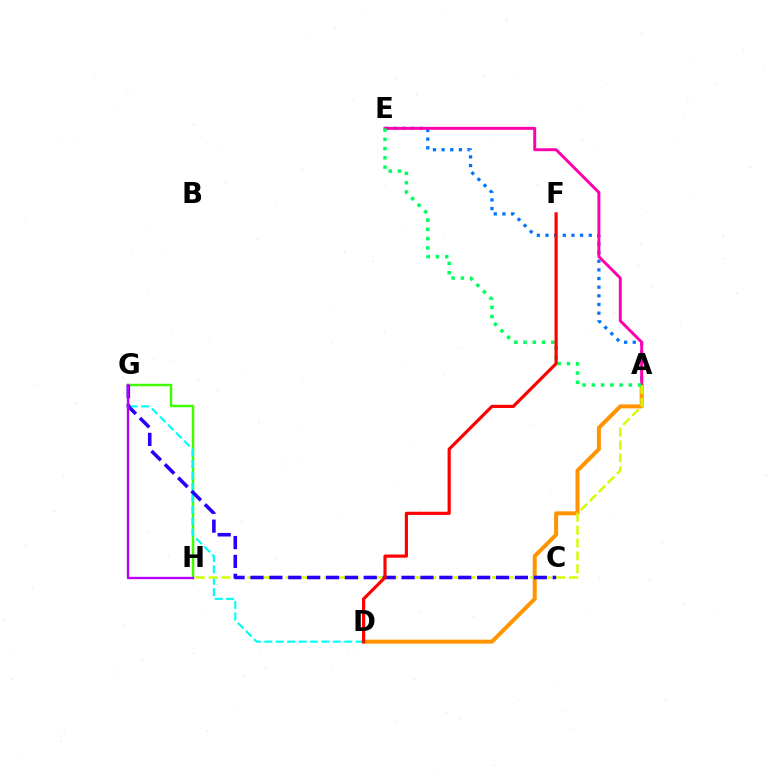{('G', 'H'): [{'color': '#3dff00', 'line_style': 'solid', 'thickness': 1.78}, {'color': '#b900ff', 'line_style': 'solid', 'thickness': 1.69}], ('D', 'G'): [{'color': '#00fff6', 'line_style': 'dashed', 'thickness': 1.55}], ('A', 'D'): [{'color': '#ff9400', 'line_style': 'solid', 'thickness': 2.88}], ('A', 'E'): [{'color': '#0074ff', 'line_style': 'dotted', 'thickness': 2.35}, {'color': '#ff00ac', 'line_style': 'solid', 'thickness': 2.11}, {'color': '#00ff5c', 'line_style': 'dotted', 'thickness': 2.51}], ('A', 'H'): [{'color': '#d1ff00', 'line_style': 'dashed', 'thickness': 1.75}], ('C', 'G'): [{'color': '#2500ff', 'line_style': 'dashed', 'thickness': 2.57}], ('D', 'F'): [{'color': '#ff0000', 'line_style': 'solid', 'thickness': 2.28}]}